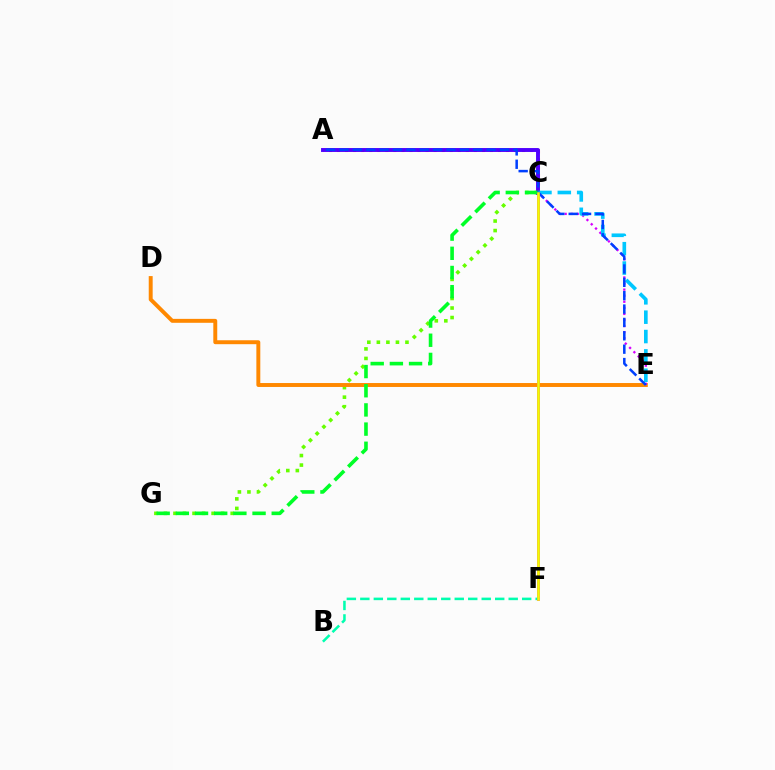{('A', 'C'): [{'color': '#ff0000', 'line_style': 'dotted', 'thickness': 2.19}, {'color': '#4f00ff', 'line_style': 'solid', 'thickness': 2.81}], ('B', 'F'): [{'color': '#00ffaf', 'line_style': 'dashed', 'thickness': 1.83}], ('C', 'G'): [{'color': '#66ff00', 'line_style': 'dotted', 'thickness': 2.59}, {'color': '#00ff27', 'line_style': 'dashed', 'thickness': 2.61}], ('D', 'E'): [{'color': '#ff8800', 'line_style': 'solid', 'thickness': 2.83}], ('C', 'E'): [{'color': '#d600ff', 'line_style': 'dotted', 'thickness': 1.65}, {'color': '#00c7ff', 'line_style': 'dashed', 'thickness': 2.63}], ('C', 'F'): [{'color': '#ff00a0', 'line_style': 'solid', 'thickness': 1.86}, {'color': '#eeff00', 'line_style': 'solid', 'thickness': 1.86}], ('A', 'E'): [{'color': '#003fff', 'line_style': 'dashed', 'thickness': 1.82}]}